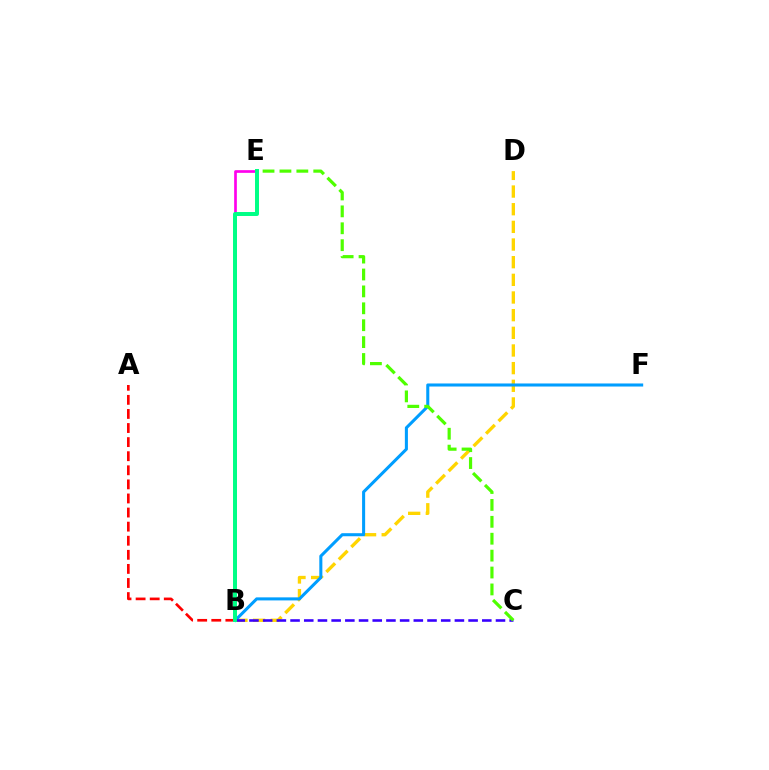{('A', 'B'): [{'color': '#ff0000', 'line_style': 'dashed', 'thickness': 1.91}], ('B', 'D'): [{'color': '#ffd500', 'line_style': 'dashed', 'thickness': 2.4}], ('B', 'F'): [{'color': '#009eff', 'line_style': 'solid', 'thickness': 2.2}], ('B', 'E'): [{'color': '#ff00ed', 'line_style': 'solid', 'thickness': 1.93}, {'color': '#00ff86', 'line_style': 'solid', 'thickness': 2.86}], ('B', 'C'): [{'color': '#3700ff', 'line_style': 'dashed', 'thickness': 1.86}], ('C', 'E'): [{'color': '#4fff00', 'line_style': 'dashed', 'thickness': 2.3}]}